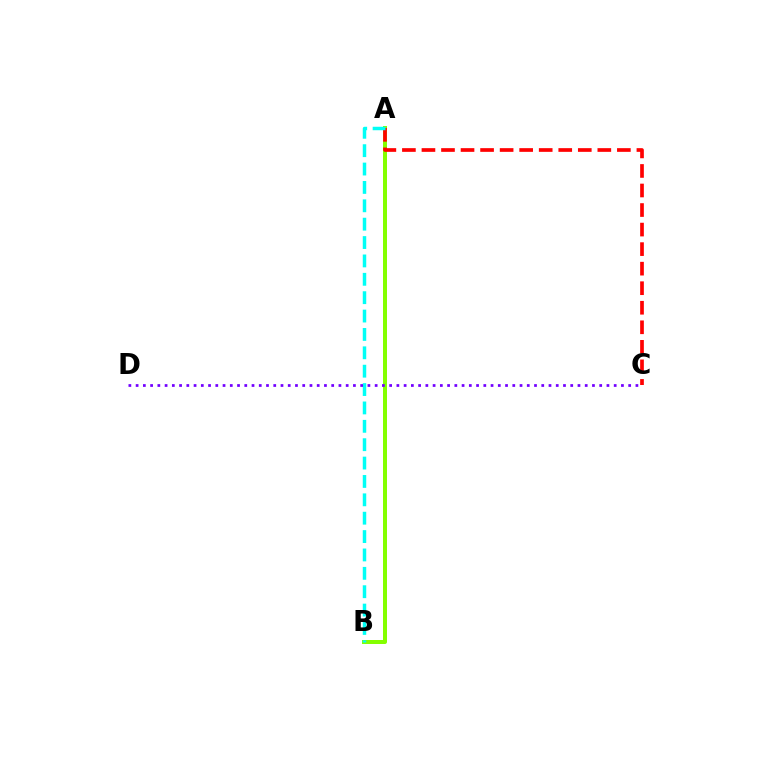{('A', 'B'): [{'color': '#84ff00', 'line_style': 'solid', 'thickness': 2.88}, {'color': '#00fff6', 'line_style': 'dashed', 'thickness': 2.5}], ('A', 'C'): [{'color': '#ff0000', 'line_style': 'dashed', 'thickness': 2.65}], ('C', 'D'): [{'color': '#7200ff', 'line_style': 'dotted', 'thickness': 1.97}]}